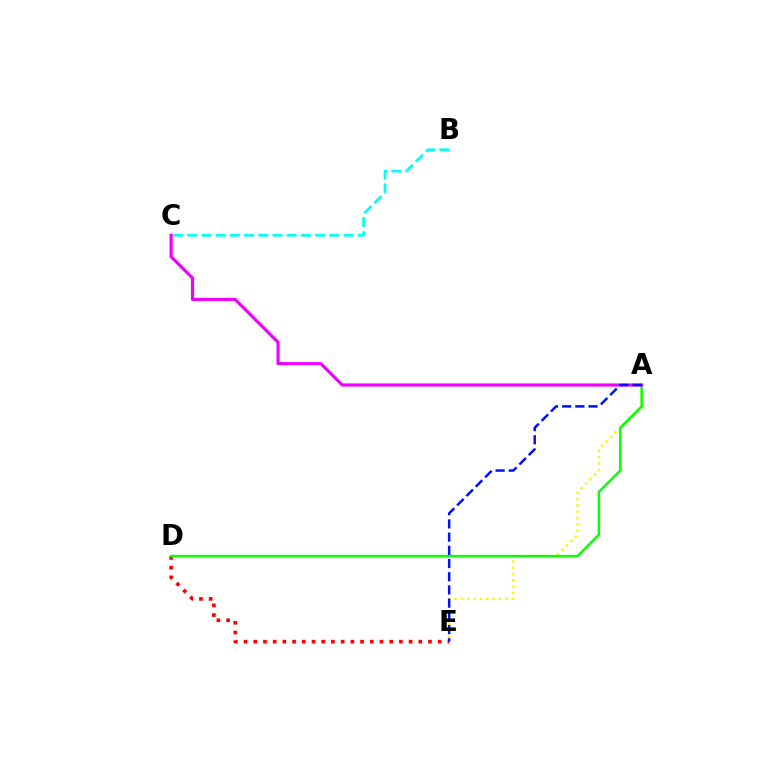{('B', 'C'): [{'color': '#00fff6', 'line_style': 'dashed', 'thickness': 1.93}], ('A', 'E'): [{'color': '#fcf500', 'line_style': 'dotted', 'thickness': 1.72}, {'color': '#0010ff', 'line_style': 'dashed', 'thickness': 1.79}], ('D', 'E'): [{'color': '#ff0000', 'line_style': 'dotted', 'thickness': 2.64}], ('A', 'D'): [{'color': '#08ff00', 'line_style': 'solid', 'thickness': 1.79}], ('A', 'C'): [{'color': '#ee00ff', 'line_style': 'solid', 'thickness': 2.27}]}